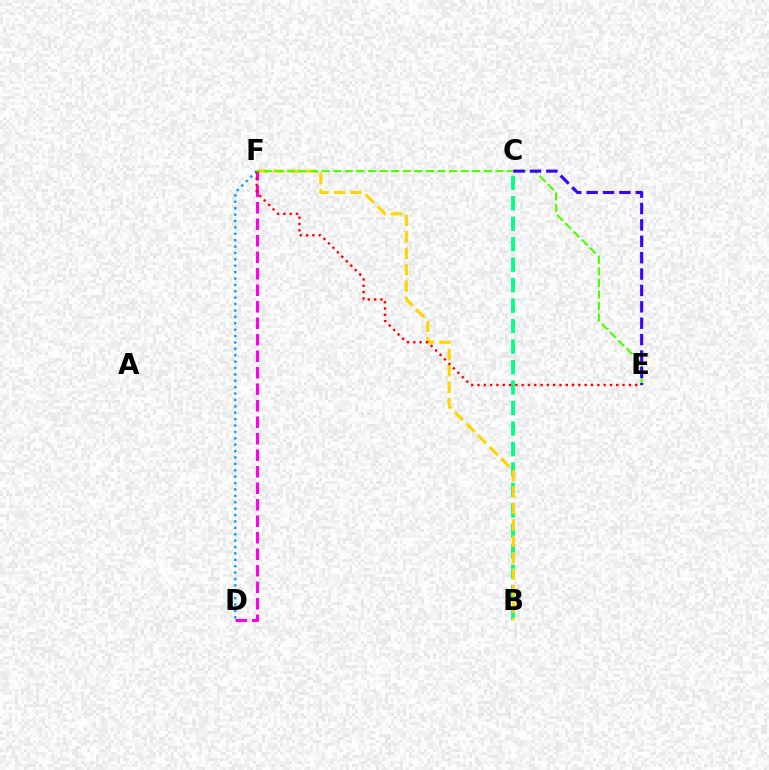{('B', 'C'): [{'color': '#00ff86', 'line_style': 'dashed', 'thickness': 2.78}], ('B', 'F'): [{'color': '#ffd500', 'line_style': 'dashed', 'thickness': 2.23}], ('D', 'F'): [{'color': '#ff00ed', 'line_style': 'dashed', 'thickness': 2.24}, {'color': '#009eff', 'line_style': 'dotted', 'thickness': 1.74}], ('E', 'F'): [{'color': '#ff0000', 'line_style': 'dotted', 'thickness': 1.71}, {'color': '#4fff00', 'line_style': 'dashed', 'thickness': 1.57}], ('C', 'E'): [{'color': '#3700ff', 'line_style': 'dashed', 'thickness': 2.23}]}